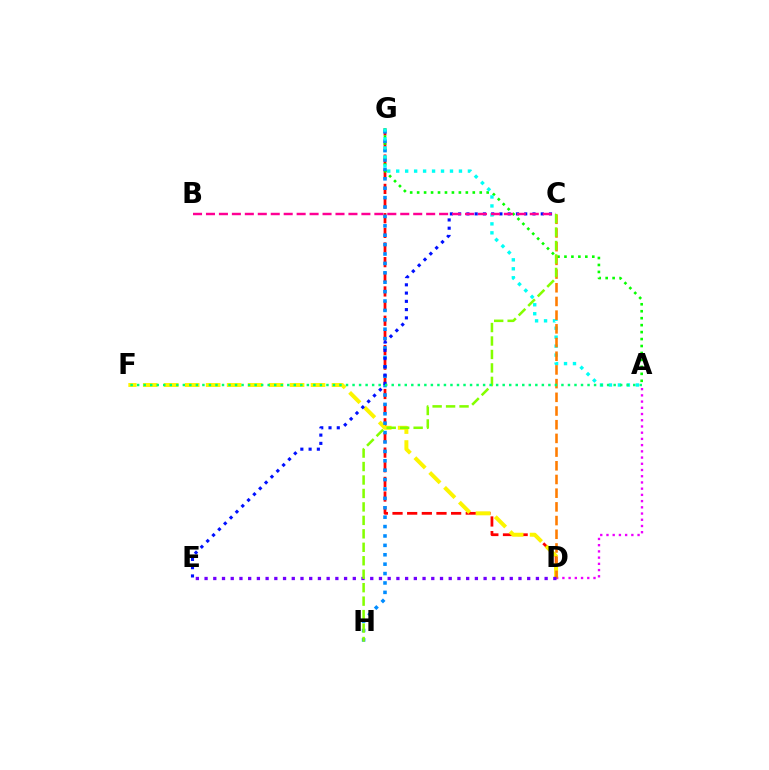{('D', 'G'): [{'color': '#ff0000', 'line_style': 'dashed', 'thickness': 1.99}], ('A', 'G'): [{'color': '#08ff00', 'line_style': 'dotted', 'thickness': 1.89}, {'color': '#00fff6', 'line_style': 'dotted', 'thickness': 2.44}], ('D', 'F'): [{'color': '#fcf500', 'line_style': 'dashed', 'thickness': 2.85}], ('G', 'H'): [{'color': '#008cff', 'line_style': 'dotted', 'thickness': 2.55}], ('A', 'D'): [{'color': '#ee00ff', 'line_style': 'dotted', 'thickness': 1.69}], ('C', 'E'): [{'color': '#0010ff', 'line_style': 'dotted', 'thickness': 2.24}], ('C', 'D'): [{'color': '#ff7c00', 'line_style': 'dashed', 'thickness': 1.86}], ('B', 'C'): [{'color': '#ff0094', 'line_style': 'dashed', 'thickness': 1.76}], ('D', 'E'): [{'color': '#7200ff', 'line_style': 'dotted', 'thickness': 2.37}], ('C', 'H'): [{'color': '#84ff00', 'line_style': 'dashed', 'thickness': 1.83}], ('A', 'F'): [{'color': '#00ff74', 'line_style': 'dotted', 'thickness': 1.77}]}